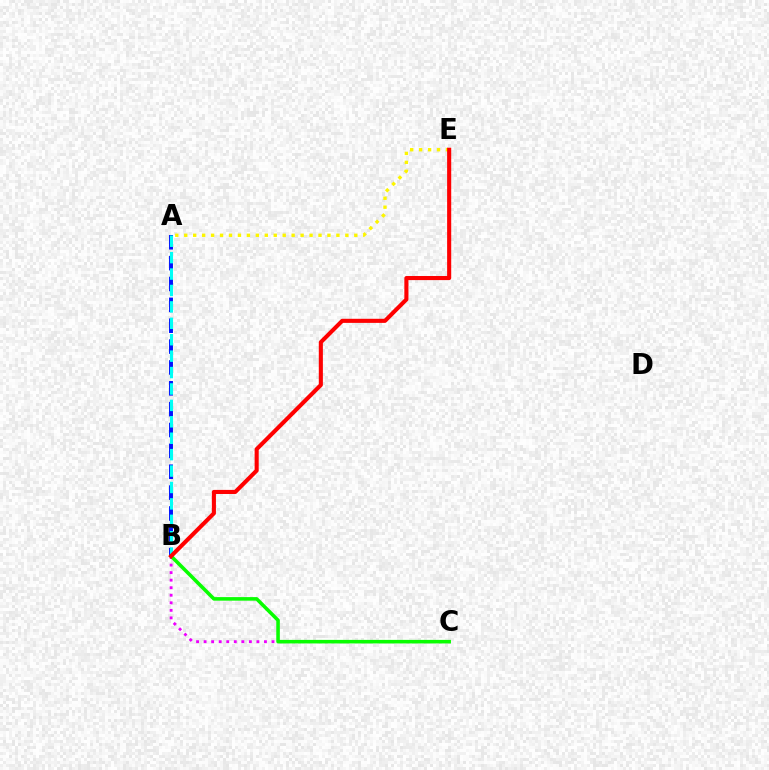{('A', 'B'): [{'color': '#0010ff', 'line_style': 'dashed', 'thickness': 2.83}, {'color': '#00fff6', 'line_style': 'dashed', 'thickness': 2.23}], ('B', 'C'): [{'color': '#ee00ff', 'line_style': 'dotted', 'thickness': 2.05}, {'color': '#08ff00', 'line_style': 'solid', 'thickness': 2.56}], ('A', 'E'): [{'color': '#fcf500', 'line_style': 'dotted', 'thickness': 2.43}], ('B', 'E'): [{'color': '#ff0000', 'line_style': 'solid', 'thickness': 2.94}]}